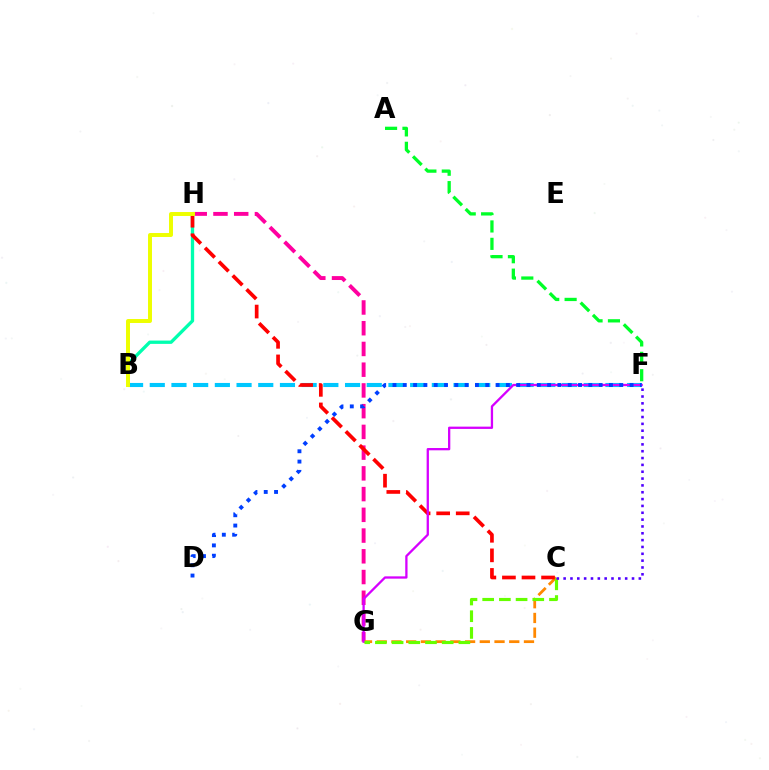{('B', 'F'): [{'color': '#00c7ff', 'line_style': 'dashed', 'thickness': 2.95}], ('G', 'H'): [{'color': '#ff00a0', 'line_style': 'dashed', 'thickness': 2.82}], ('B', 'H'): [{'color': '#00ffaf', 'line_style': 'solid', 'thickness': 2.39}, {'color': '#eeff00', 'line_style': 'solid', 'thickness': 2.85}], ('C', 'G'): [{'color': '#ff8800', 'line_style': 'dashed', 'thickness': 2.0}, {'color': '#66ff00', 'line_style': 'dashed', 'thickness': 2.27}], ('C', 'H'): [{'color': '#ff0000', 'line_style': 'dashed', 'thickness': 2.66}], ('F', 'G'): [{'color': '#d600ff', 'line_style': 'solid', 'thickness': 1.65}], ('D', 'F'): [{'color': '#003fff', 'line_style': 'dotted', 'thickness': 2.8}], ('C', 'F'): [{'color': '#4f00ff', 'line_style': 'dotted', 'thickness': 1.86}], ('A', 'F'): [{'color': '#00ff27', 'line_style': 'dashed', 'thickness': 2.36}]}